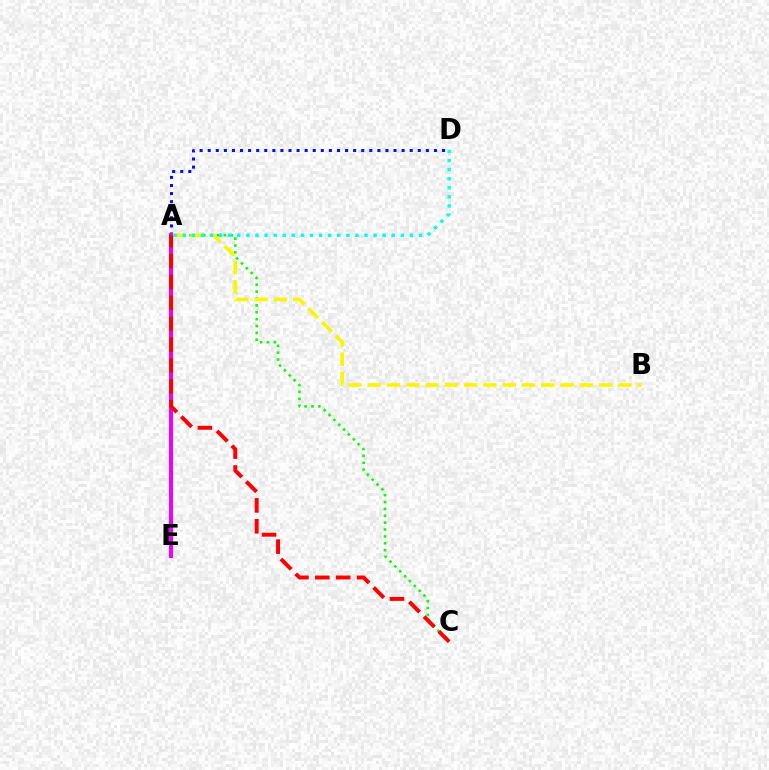{('A', 'D'): [{'color': '#0010ff', 'line_style': 'dotted', 'thickness': 2.2}, {'color': '#00fff6', 'line_style': 'dotted', 'thickness': 2.47}], ('A', 'C'): [{'color': '#08ff00', 'line_style': 'dotted', 'thickness': 1.87}, {'color': '#ff0000', 'line_style': 'dashed', 'thickness': 2.84}], ('A', 'B'): [{'color': '#fcf500', 'line_style': 'dashed', 'thickness': 2.62}], ('A', 'E'): [{'color': '#ee00ff', 'line_style': 'solid', 'thickness': 2.9}]}